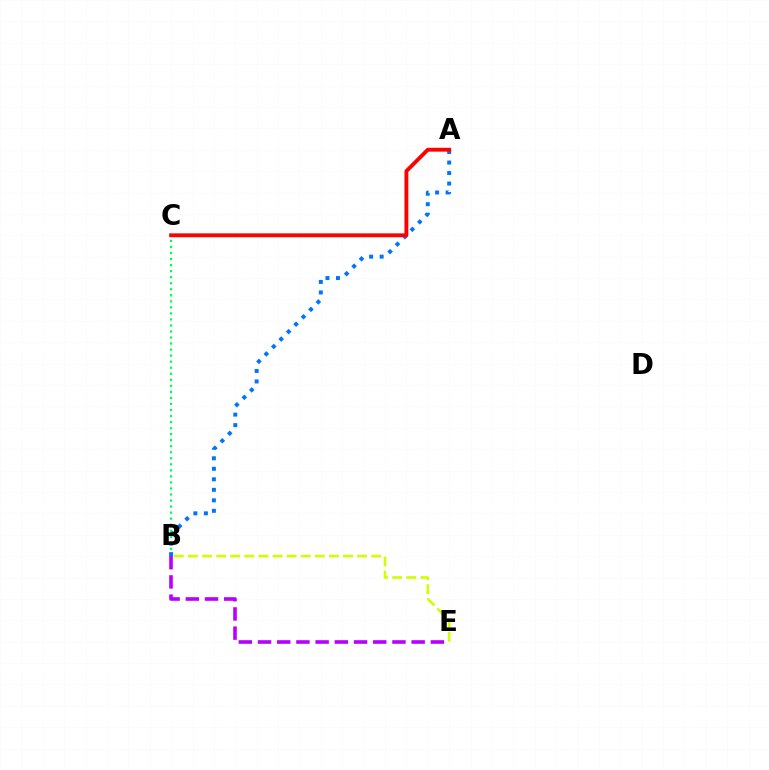{('B', 'E'): [{'color': '#b900ff', 'line_style': 'dashed', 'thickness': 2.61}, {'color': '#d1ff00', 'line_style': 'dashed', 'thickness': 1.92}], ('B', 'C'): [{'color': '#00ff5c', 'line_style': 'dotted', 'thickness': 1.64}], ('A', 'B'): [{'color': '#0074ff', 'line_style': 'dotted', 'thickness': 2.85}], ('A', 'C'): [{'color': '#ff0000', 'line_style': 'solid', 'thickness': 2.78}]}